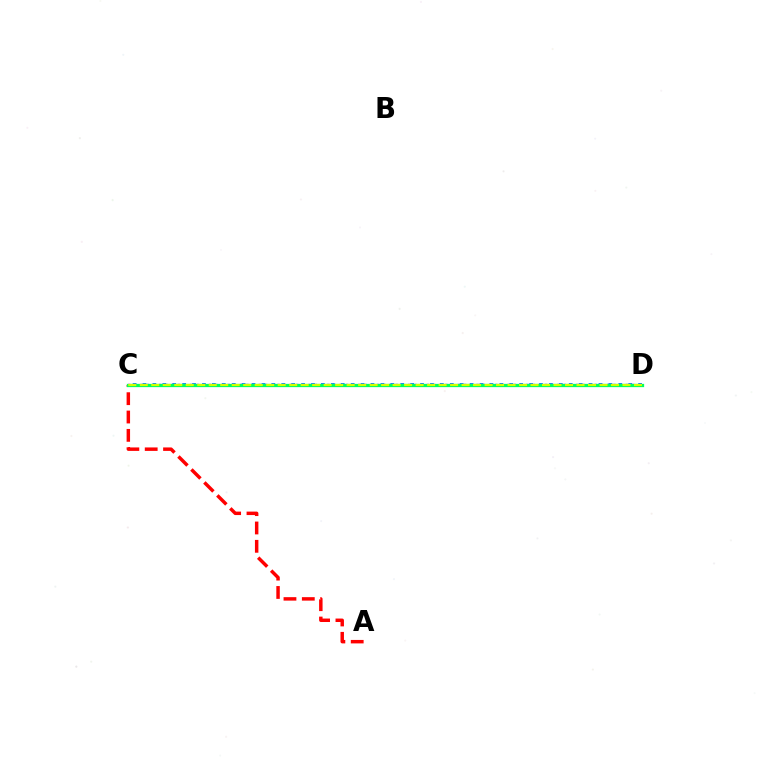{('C', 'D'): [{'color': '#b900ff', 'line_style': 'dotted', 'thickness': 1.69}, {'color': '#0074ff', 'line_style': 'dotted', 'thickness': 2.69}, {'color': '#00ff5c', 'line_style': 'solid', 'thickness': 2.36}, {'color': '#d1ff00', 'line_style': 'dashed', 'thickness': 1.56}], ('A', 'C'): [{'color': '#ff0000', 'line_style': 'dashed', 'thickness': 2.49}]}